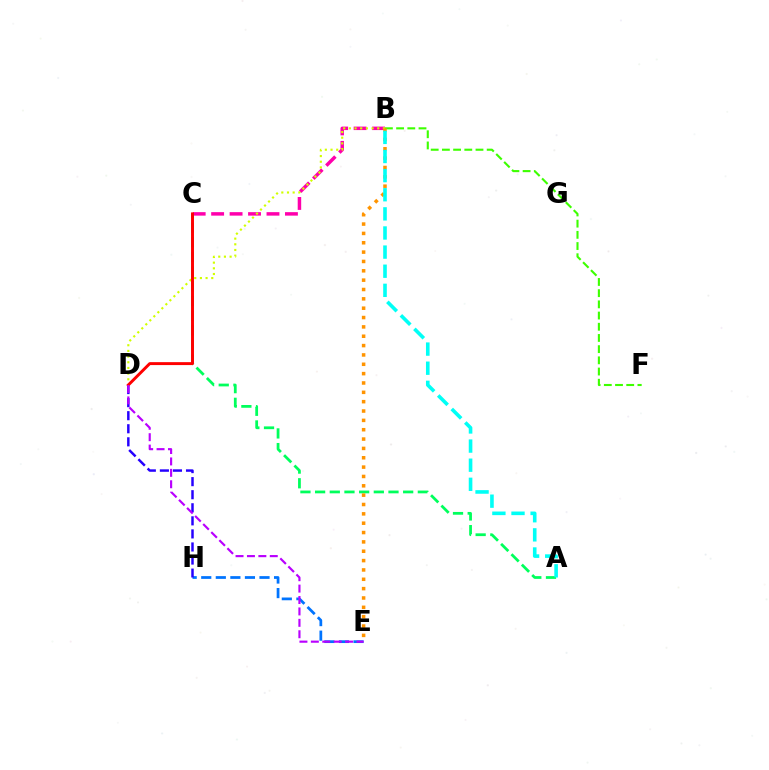{('E', 'H'): [{'color': '#0074ff', 'line_style': 'dashed', 'thickness': 1.98}], ('B', 'F'): [{'color': '#3dff00', 'line_style': 'dashed', 'thickness': 1.52}], ('D', 'H'): [{'color': '#2500ff', 'line_style': 'dashed', 'thickness': 1.77}], ('B', 'C'): [{'color': '#ff00ac', 'line_style': 'dashed', 'thickness': 2.51}], ('A', 'C'): [{'color': '#00ff5c', 'line_style': 'dashed', 'thickness': 1.99}], ('B', 'D'): [{'color': '#d1ff00', 'line_style': 'dotted', 'thickness': 1.54}], ('B', 'E'): [{'color': '#ff9400', 'line_style': 'dotted', 'thickness': 2.54}], ('C', 'D'): [{'color': '#ff0000', 'line_style': 'solid', 'thickness': 2.11}], ('A', 'B'): [{'color': '#00fff6', 'line_style': 'dashed', 'thickness': 2.6}], ('D', 'E'): [{'color': '#b900ff', 'line_style': 'dashed', 'thickness': 1.55}]}